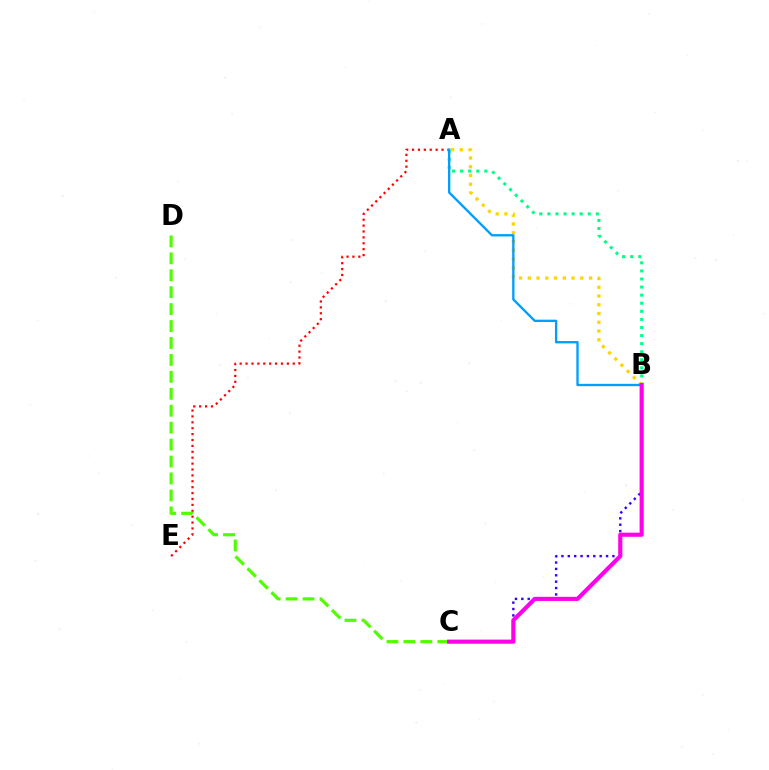{('B', 'C'): [{'color': '#3700ff', 'line_style': 'dotted', 'thickness': 1.73}, {'color': '#ff00ed', 'line_style': 'solid', 'thickness': 2.97}], ('A', 'B'): [{'color': '#00ff86', 'line_style': 'dotted', 'thickness': 2.19}, {'color': '#ffd500', 'line_style': 'dotted', 'thickness': 2.38}, {'color': '#009eff', 'line_style': 'solid', 'thickness': 1.68}], ('A', 'E'): [{'color': '#ff0000', 'line_style': 'dotted', 'thickness': 1.6}], ('C', 'D'): [{'color': '#4fff00', 'line_style': 'dashed', 'thickness': 2.3}]}